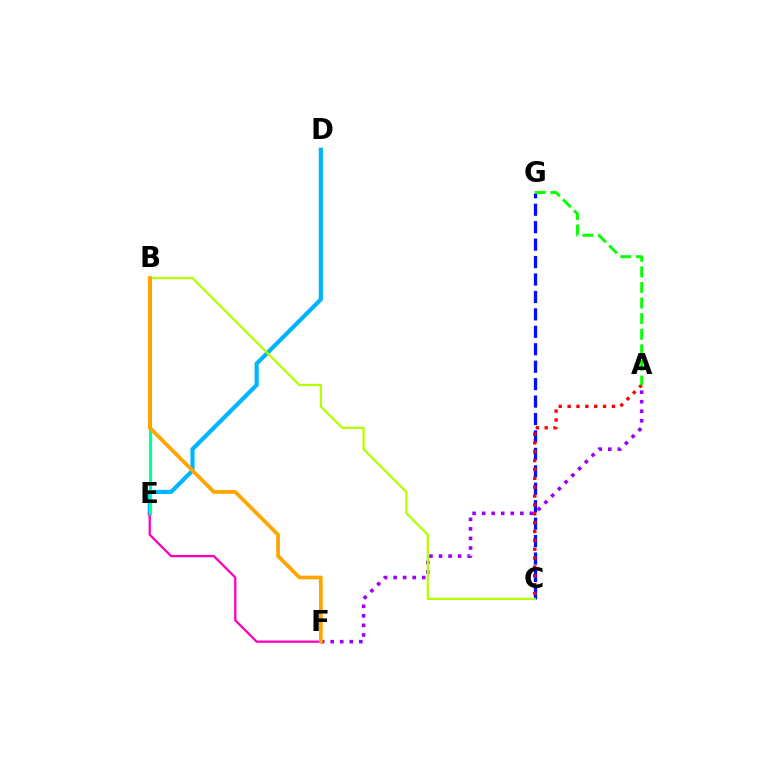{('C', 'G'): [{'color': '#0010ff', 'line_style': 'dashed', 'thickness': 2.37}], ('A', 'F'): [{'color': '#9b00ff', 'line_style': 'dotted', 'thickness': 2.59}], ('D', 'E'): [{'color': '#00b5ff', 'line_style': 'solid', 'thickness': 3.0}], ('B', 'C'): [{'color': '#b3ff00', 'line_style': 'solid', 'thickness': 1.62}], ('A', 'C'): [{'color': '#ff0000', 'line_style': 'dotted', 'thickness': 2.41}], ('E', 'F'): [{'color': '#ff00bd', 'line_style': 'solid', 'thickness': 1.66}], ('A', 'G'): [{'color': '#08ff00', 'line_style': 'dashed', 'thickness': 2.12}], ('B', 'E'): [{'color': '#00ff9d', 'line_style': 'solid', 'thickness': 2.28}], ('B', 'F'): [{'color': '#ffa500', 'line_style': 'solid', 'thickness': 2.71}]}